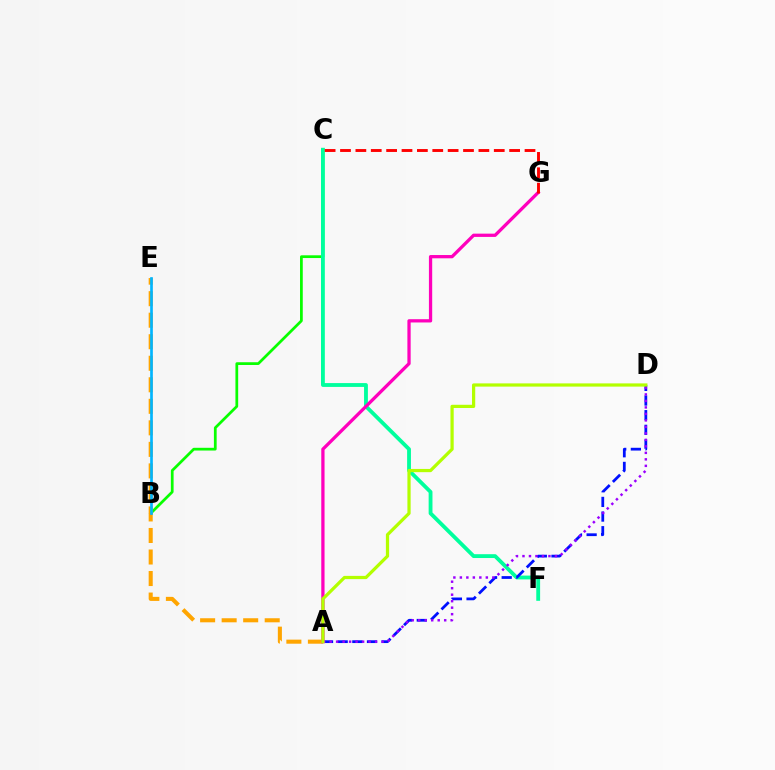{('B', 'C'): [{'color': '#08ff00', 'line_style': 'solid', 'thickness': 1.97}], ('A', 'E'): [{'color': '#ffa500', 'line_style': 'dashed', 'thickness': 2.92}], ('B', 'E'): [{'color': '#00b5ff', 'line_style': 'solid', 'thickness': 1.93}], ('C', 'F'): [{'color': '#00ff9d', 'line_style': 'solid', 'thickness': 2.76}], ('A', 'D'): [{'color': '#0010ff', 'line_style': 'dashed', 'thickness': 1.99}, {'color': '#9b00ff', 'line_style': 'dotted', 'thickness': 1.76}, {'color': '#b3ff00', 'line_style': 'solid', 'thickness': 2.32}], ('A', 'G'): [{'color': '#ff00bd', 'line_style': 'solid', 'thickness': 2.36}], ('C', 'G'): [{'color': '#ff0000', 'line_style': 'dashed', 'thickness': 2.09}]}